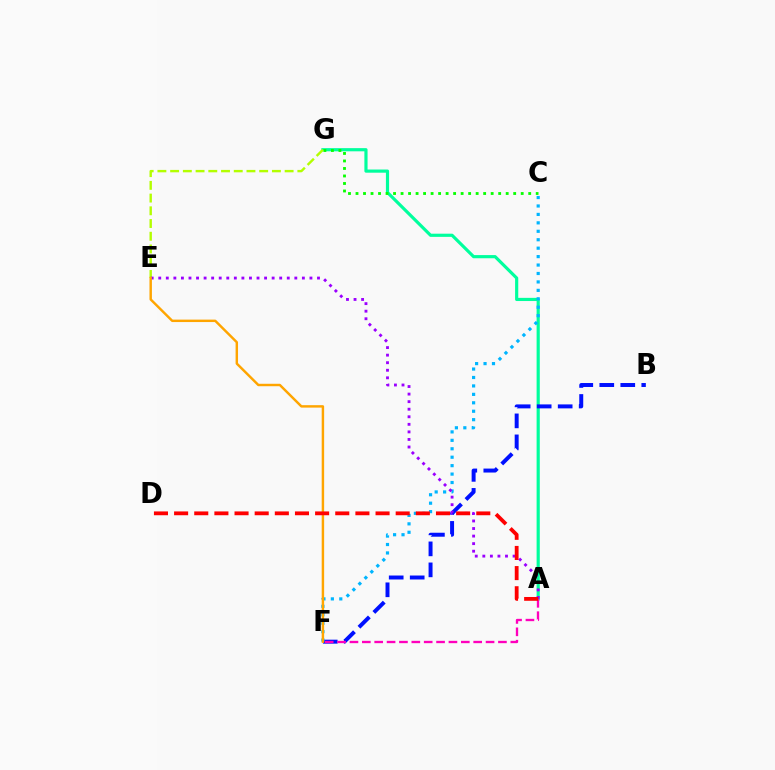{('A', 'G'): [{'color': '#00ff9d', 'line_style': 'solid', 'thickness': 2.28}], ('B', 'F'): [{'color': '#0010ff', 'line_style': 'dashed', 'thickness': 2.85}], ('C', 'F'): [{'color': '#00b5ff', 'line_style': 'dotted', 'thickness': 2.29}], ('C', 'G'): [{'color': '#08ff00', 'line_style': 'dotted', 'thickness': 2.04}], ('E', 'G'): [{'color': '#b3ff00', 'line_style': 'dashed', 'thickness': 1.73}], ('A', 'E'): [{'color': '#9b00ff', 'line_style': 'dotted', 'thickness': 2.05}], ('A', 'F'): [{'color': '#ff00bd', 'line_style': 'dashed', 'thickness': 1.68}], ('E', 'F'): [{'color': '#ffa500', 'line_style': 'solid', 'thickness': 1.76}], ('A', 'D'): [{'color': '#ff0000', 'line_style': 'dashed', 'thickness': 2.74}]}